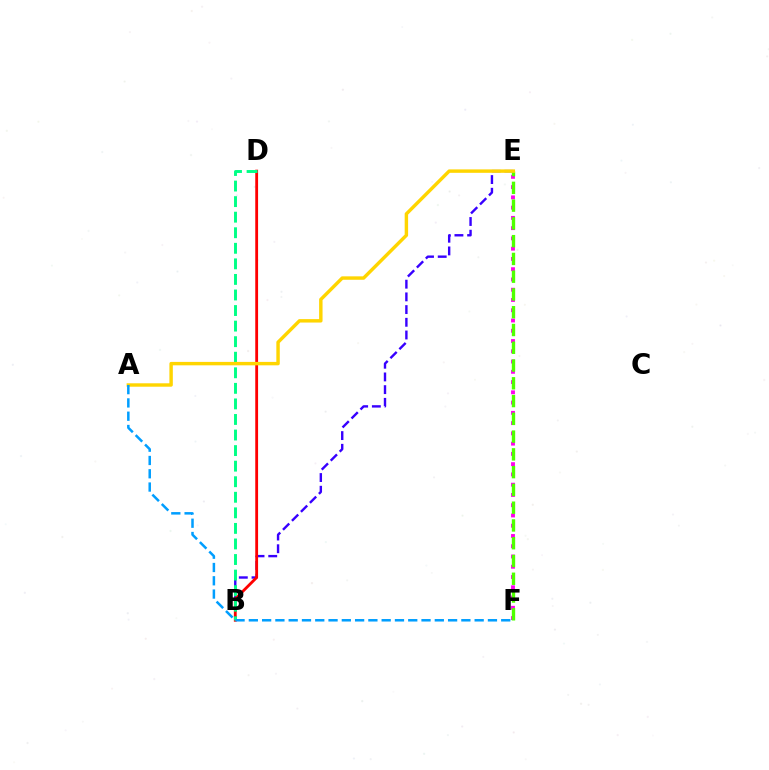{('E', 'F'): [{'color': '#ff00ed', 'line_style': 'dotted', 'thickness': 2.79}, {'color': '#4fff00', 'line_style': 'dashed', 'thickness': 2.41}], ('B', 'E'): [{'color': '#3700ff', 'line_style': 'dashed', 'thickness': 1.73}], ('B', 'D'): [{'color': '#ff0000', 'line_style': 'solid', 'thickness': 2.03}, {'color': '#00ff86', 'line_style': 'dashed', 'thickness': 2.11}], ('A', 'E'): [{'color': '#ffd500', 'line_style': 'solid', 'thickness': 2.47}], ('A', 'F'): [{'color': '#009eff', 'line_style': 'dashed', 'thickness': 1.8}]}